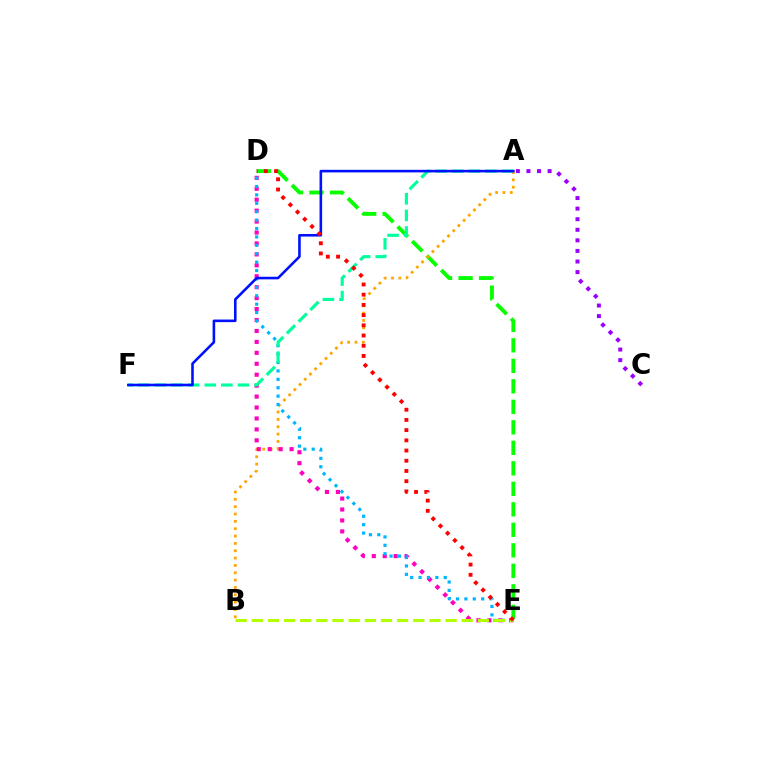{('D', 'E'): [{'color': '#08ff00', 'line_style': 'dashed', 'thickness': 2.79}, {'color': '#ff00bd', 'line_style': 'dotted', 'thickness': 2.97}, {'color': '#00b5ff', 'line_style': 'dotted', 'thickness': 2.28}, {'color': '#ff0000', 'line_style': 'dotted', 'thickness': 2.77}], ('A', 'B'): [{'color': '#ffa500', 'line_style': 'dotted', 'thickness': 2.0}], ('A', 'C'): [{'color': '#9b00ff', 'line_style': 'dotted', 'thickness': 2.87}], ('A', 'F'): [{'color': '#00ff9d', 'line_style': 'dashed', 'thickness': 2.26}, {'color': '#0010ff', 'line_style': 'solid', 'thickness': 1.87}], ('B', 'E'): [{'color': '#b3ff00', 'line_style': 'dashed', 'thickness': 2.19}]}